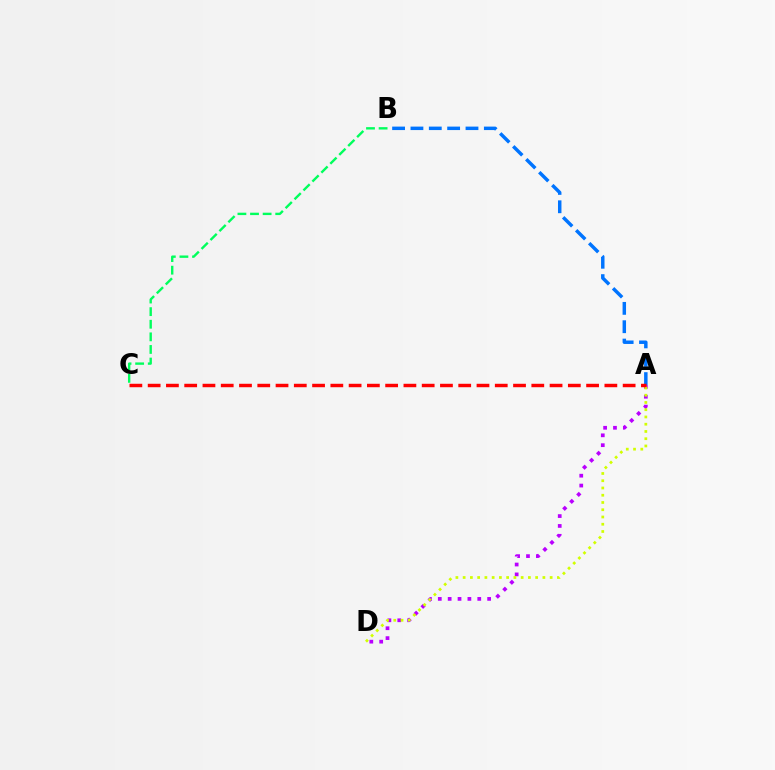{('A', 'B'): [{'color': '#0074ff', 'line_style': 'dashed', 'thickness': 2.49}], ('A', 'D'): [{'color': '#b900ff', 'line_style': 'dotted', 'thickness': 2.68}, {'color': '#d1ff00', 'line_style': 'dotted', 'thickness': 1.97}], ('B', 'C'): [{'color': '#00ff5c', 'line_style': 'dashed', 'thickness': 1.71}], ('A', 'C'): [{'color': '#ff0000', 'line_style': 'dashed', 'thickness': 2.48}]}